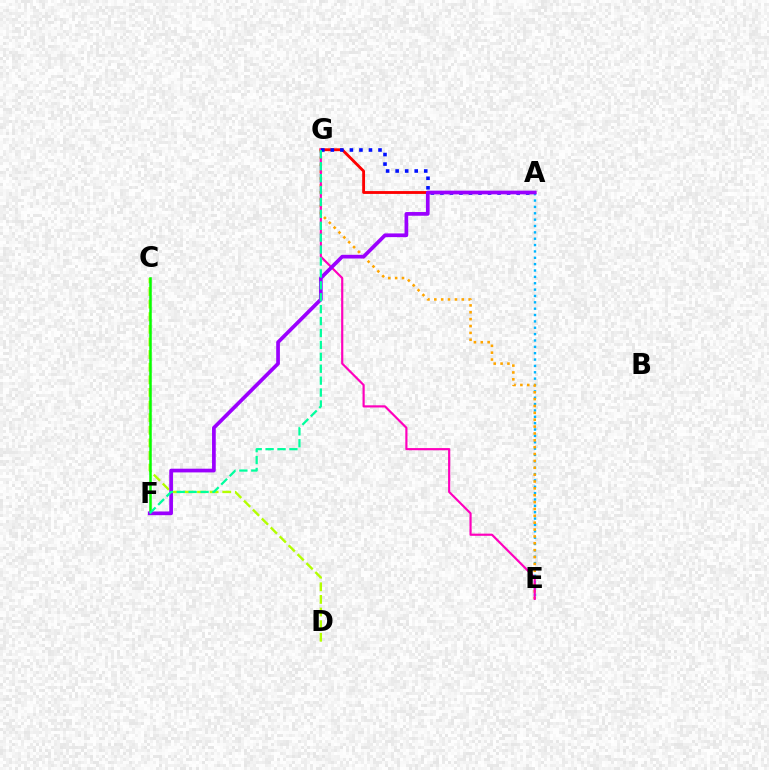{('C', 'D'): [{'color': '#b3ff00', 'line_style': 'dashed', 'thickness': 1.71}], ('C', 'F'): [{'color': '#08ff00', 'line_style': 'solid', 'thickness': 1.81}], ('A', 'E'): [{'color': '#00b5ff', 'line_style': 'dotted', 'thickness': 1.73}], ('A', 'G'): [{'color': '#ff0000', 'line_style': 'solid', 'thickness': 2.05}, {'color': '#0010ff', 'line_style': 'dotted', 'thickness': 2.59}], ('E', 'G'): [{'color': '#ffa500', 'line_style': 'dotted', 'thickness': 1.87}, {'color': '#ff00bd', 'line_style': 'solid', 'thickness': 1.57}], ('A', 'F'): [{'color': '#9b00ff', 'line_style': 'solid', 'thickness': 2.67}], ('F', 'G'): [{'color': '#00ff9d', 'line_style': 'dashed', 'thickness': 1.62}]}